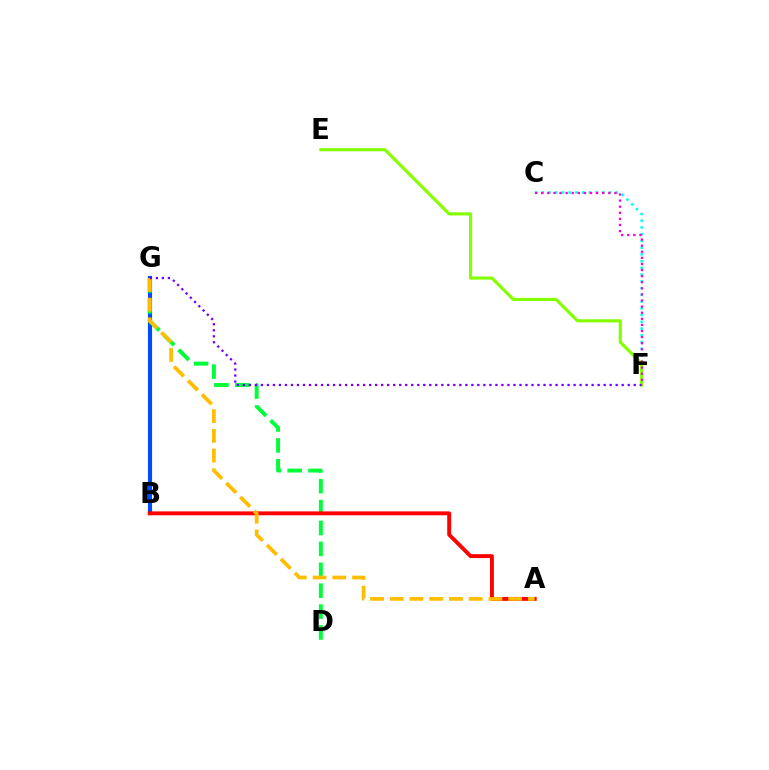{('C', 'F'): [{'color': '#00fff6', 'line_style': 'dotted', 'thickness': 1.83}, {'color': '#ff00cf', 'line_style': 'dotted', 'thickness': 1.66}], ('E', 'F'): [{'color': '#84ff00', 'line_style': 'solid', 'thickness': 2.26}], ('B', 'G'): [{'color': '#004bff', 'line_style': 'solid', 'thickness': 2.98}], ('D', 'G'): [{'color': '#00ff39', 'line_style': 'dashed', 'thickness': 2.84}], ('A', 'B'): [{'color': '#ff0000', 'line_style': 'solid', 'thickness': 2.8}], ('A', 'G'): [{'color': '#ffbd00', 'line_style': 'dashed', 'thickness': 2.68}], ('F', 'G'): [{'color': '#7200ff', 'line_style': 'dotted', 'thickness': 1.63}]}